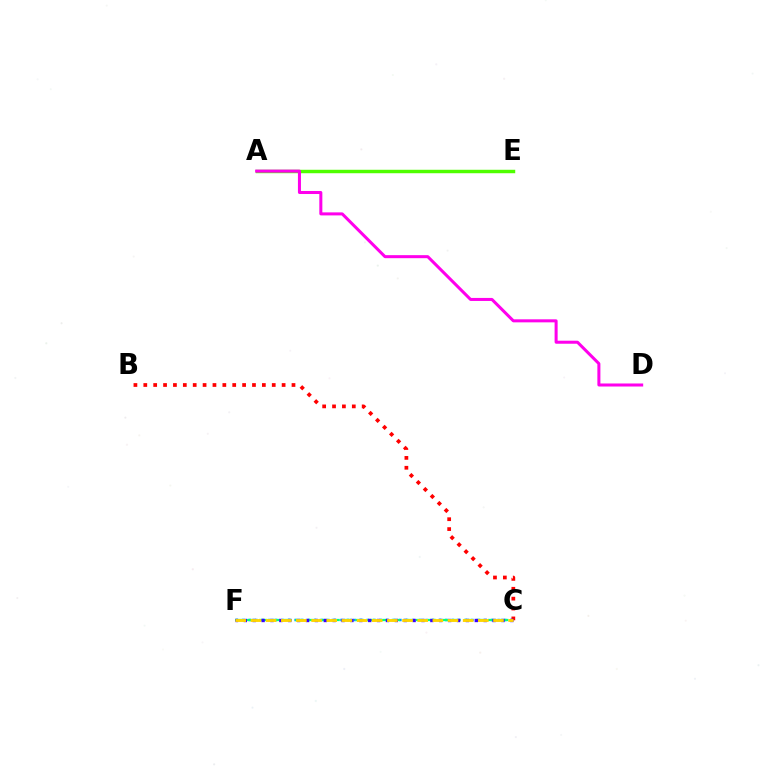{('C', 'F'): [{'color': '#009eff', 'line_style': 'dotted', 'thickness': 1.78}, {'color': '#00ff86', 'line_style': 'dashed', 'thickness': 1.64}, {'color': '#3700ff', 'line_style': 'dotted', 'thickness': 2.41}, {'color': '#ffd500', 'line_style': 'dashed', 'thickness': 2.06}], ('A', 'E'): [{'color': '#4fff00', 'line_style': 'solid', 'thickness': 2.48}], ('B', 'C'): [{'color': '#ff0000', 'line_style': 'dotted', 'thickness': 2.68}], ('A', 'D'): [{'color': '#ff00ed', 'line_style': 'solid', 'thickness': 2.18}]}